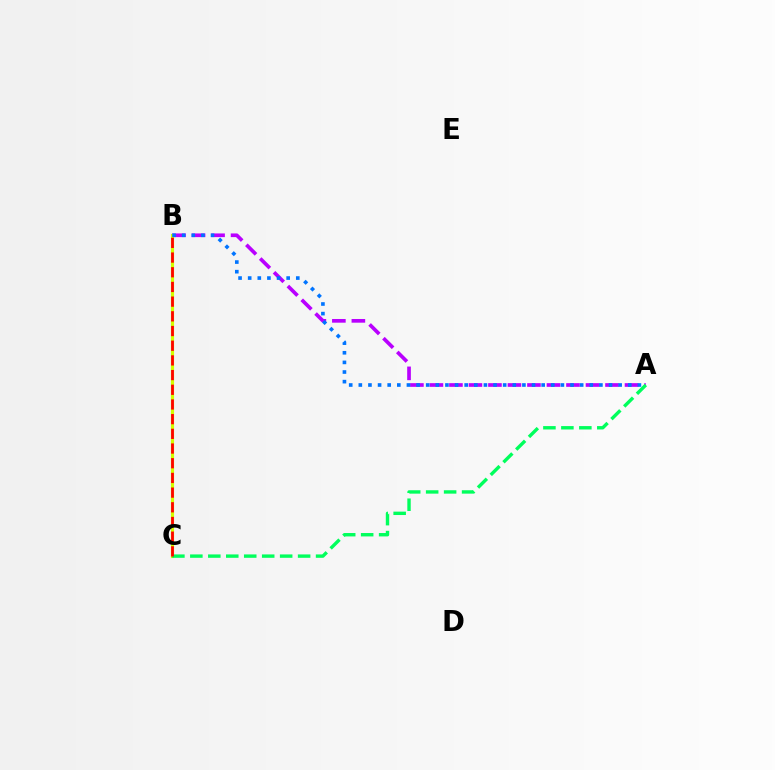{('A', 'B'): [{'color': '#b900ff', 'line_style': 'dashed', 'thickness': 2.65}, {'color': '#0074ff', 'line_style': 'dotted', 'thickness': 2.61}], ('B', 'C'): [{'color': '#d1ff00', 'line_style': 'solid', 'thickness': 2.28}, {'color': '#ff0000', 'line_style': 'dashed', 'thickness': 2.0}], ('A', 'C'): [{'color': '#00ff5c', 'line_style': 'dashed', 'thickness': 2.44}]}